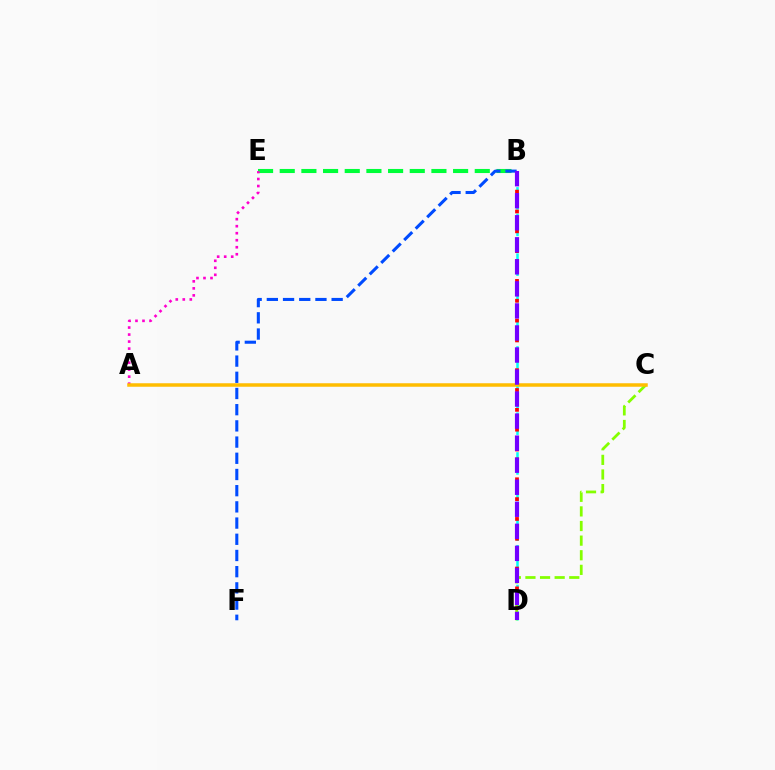{('B', 'E'): [{'color': '#00ff39', 'line_style': 'dashed', 'thickness': 2.94}], ('B', 'D'): [{'color': '#00fff6', 'line_style': 'dashed', 'thickness': 1.8}, {'color': '#ff0000', 'line_style': 'dotted', 'thickness': 2.69}, {'color': '#7200ff', 'line_style': 'dashed', 'thickness': 2.99}], ('A', 'E'): [{'color': '#ff00cf', 'line_style': 'dotted', 'thickness': 1.91}], ('C', 'D'): [{'color': '#84ff00', 'line_style': 'dashed', 'thickness': 1.99}], ('A', 'C'): [{'color': '#ffbd00', 'line_style': 'solid', 'thickness': 2.52}], ('B', 'F'): [{'color': '#004bff', 'line_style': 'dashed', 'thickness': 2.2}]}